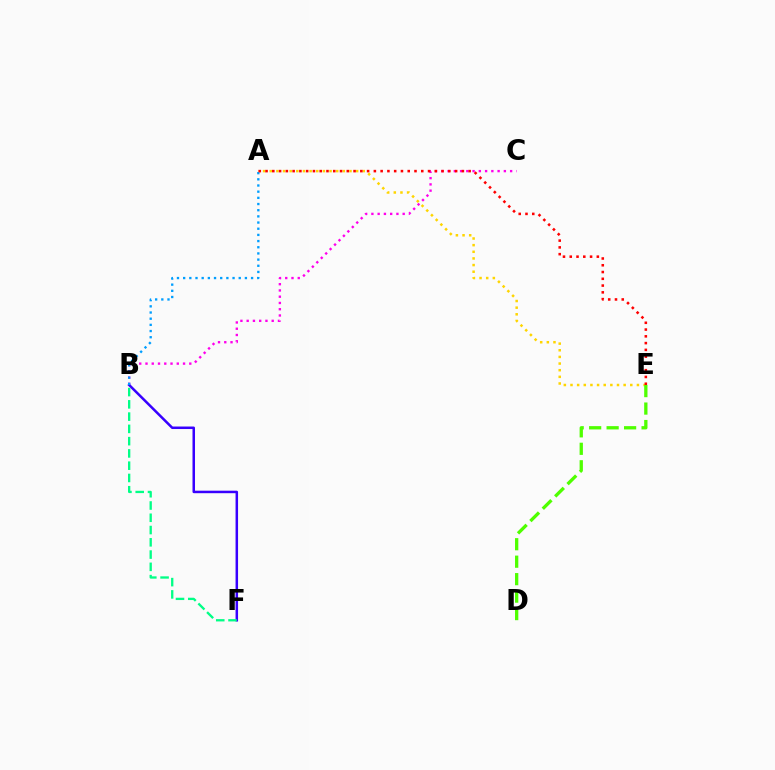{('B', 'F'): [{'color': '#3700ff', 'line_style': 'solid', 'thickness': 1.81}, {'color': '#00ff86', 'line_style': 'dashed', 'thickness': 1.67}], ('B', 'C'): [{'color': '#ff00ed', 'line_style': 'dotted', 'thickness': 1.7}], ('A', 'E'): [{'color': '#ffd500', 'line_style': 'dotted', 'thickness': 1.81}, {'color': '#ff0000', 'line_style': 'dotted', 'thickness': 1.84}], ('D', 'E'): [{'color': '#4fff00', 'line_style': 'dashed', 'thickness': 2.37}], ('A', 'B'): [{'color': '#009eff', 'line_style': 'dotted', 'thickness': 1.68}]}